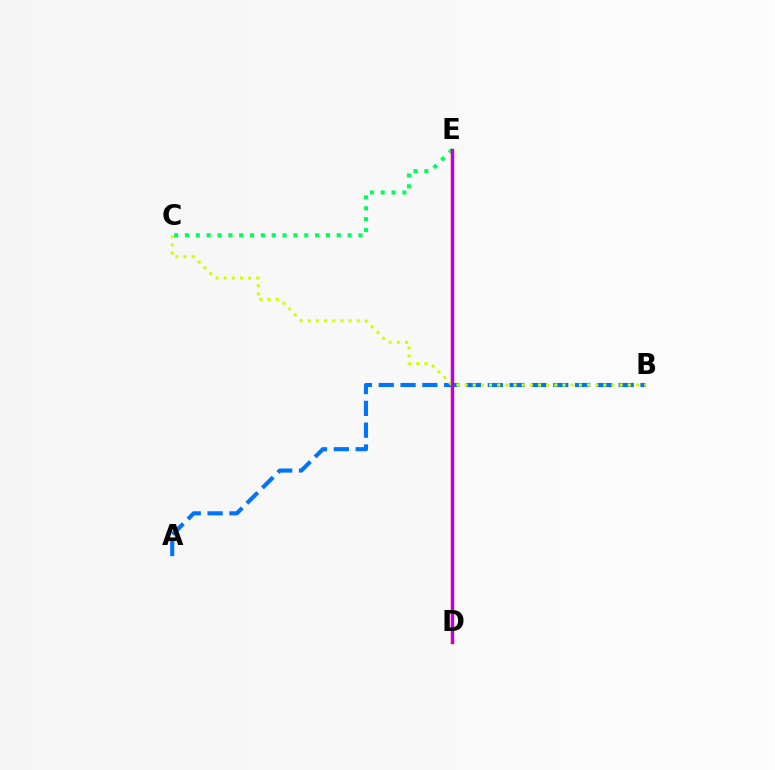{('C', 'E'): [{'color': '#00ff5c', 'line_style': 'dotted', 'thickness': 2.95}], ('A', 'B'): [{'color': '#0074ff', 'line_style': 'dashed', 'thickness': 2.96}], ('D', 'E'): [{'color': '#ff0000', 'line_style': 'solid', 'thickness': 2.44}, {'color': '#b900ff', 'line_style': 'solid', 'thickness': 1.56}], ('B', 'C'): [{'color': '#d1ff00', 'line_style': 'dotted', 'thickness': 2.22}]}